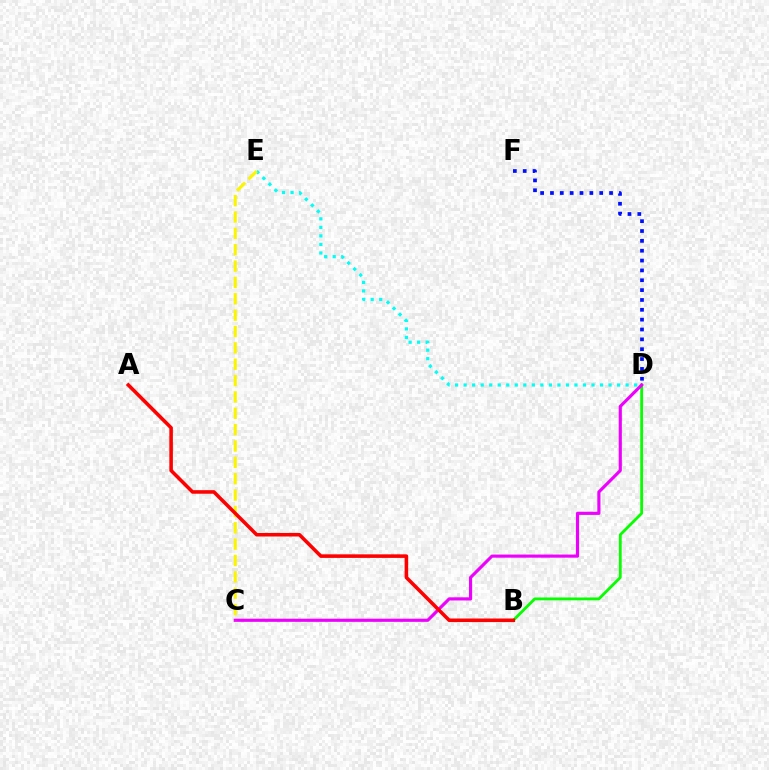{('D', 'E'): [{'color': '#00fff6', 'line_style': 'dotted', 'thickness': 2.32}], ('B', 'D'): [{'color': '#08ff00', 'line_style': 'solid', 'thickness': 2.03}], ('D', 'F'): [{'color': '#0010ff', 'line_style': 'dotted', 'thickness': 2.68}], ('C', 'D'): [{'color': '#ee00ff', 'line_style': 'solid', 'thickness': 2.26}], ('C', 'E'): [{'color': '#fcf500', 'line_style': 'dashed', 'thickness': 2.22}], ('A', 'B'): [{'color': '#ff0000', 'line_style': 'solid', 'thickness': 2.56}]}